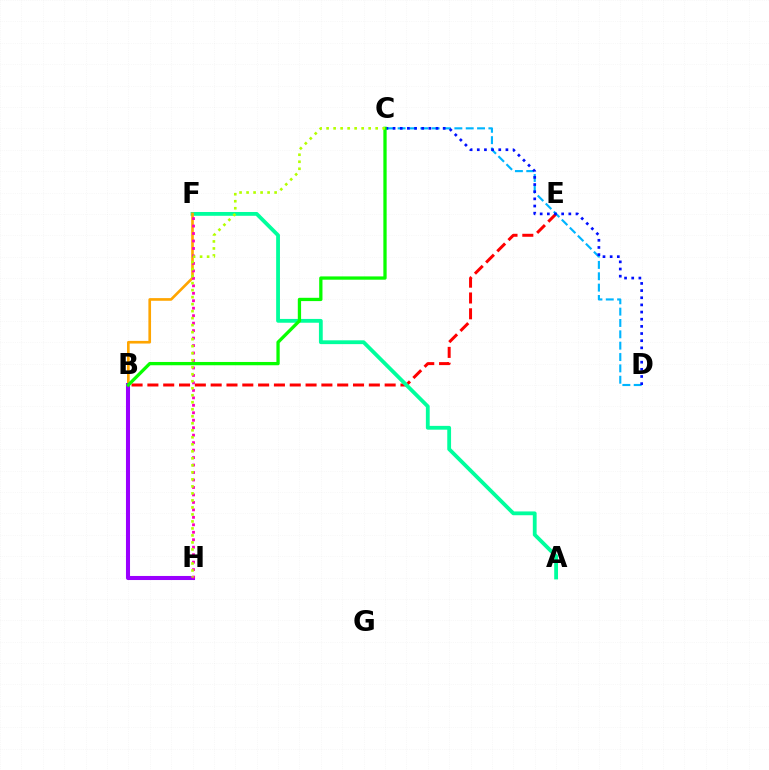{('B', 'E'): [{'color': '#ff0000', 'line_style': 'dashed', 'thickness': 2.15}], ('A', 'F'): [{'color': '#00ff9d', 'line_style': 'solid', 'thickness': 2.74}], ('C', 'D'): [{'color': '#00b5ff', 'line_style': 'dashed', 'thickness': 1.54}, {'color': '#0010ff', 'line_style': 'dotted', 'thickness': 1.95}], ('B', 'F'): [{'color': '#ffa500', 'line_style': 'solid', 'thickness': 1.91}], ('B', 'H'): [{'color': '#9b00ff', 'line_style': 'solid', 'thickness': 2.93}], ('F', 'H'): [{'color': '#ff00bd', 'line_style': 'dotted', 'thickness': 2.03}], ('B', 'C'): [{'color': '#08ff00', 'line_style': 'solid', 'thickness': 2.37}], ('C', 'H'): [{'color': '#b3ff00', 'line_style': 'dotted', 'thickness': 1.9}]}